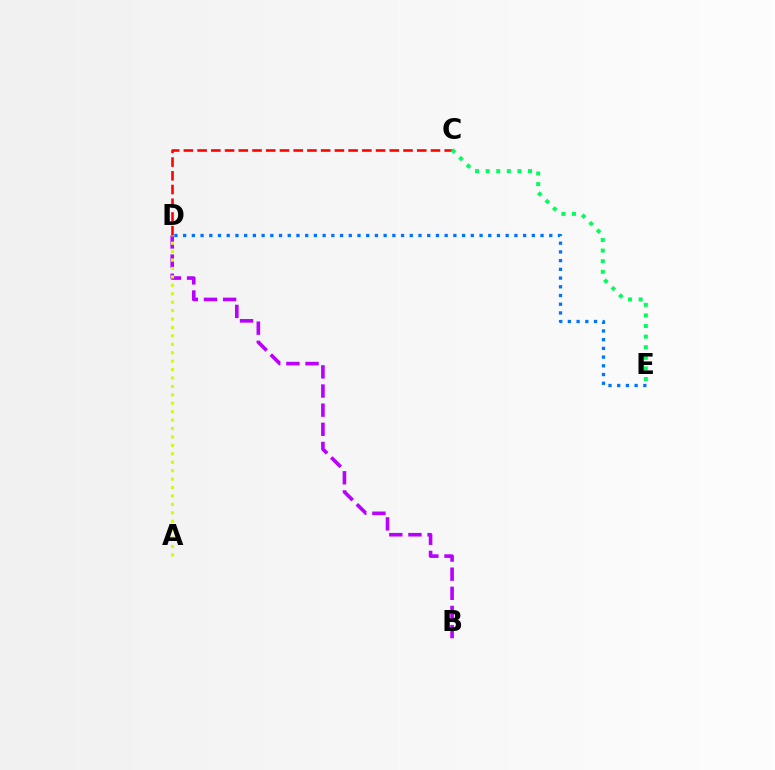{('D', 'E'): [{'color': '#0074ff', 'line_style': 'dotted', 'thickness': 2.37}], ('B', 'D'): [{'color': '#b900ff', 'line_style': 'dashed', 'thickness': 2.6}], ('C', 'D'): [{'color': '#ff0000', 'line_style': 'dashed', 'thickness': 1.86}], ('A', 'D'): [{'color': '#d1ff00', 'line_style': 'dotted', 'thickness': 2.29}], ('C', 'E'): [{'color': '#00ff5c', 'line_style': 'dotted', 'thickness': 2.88}]}